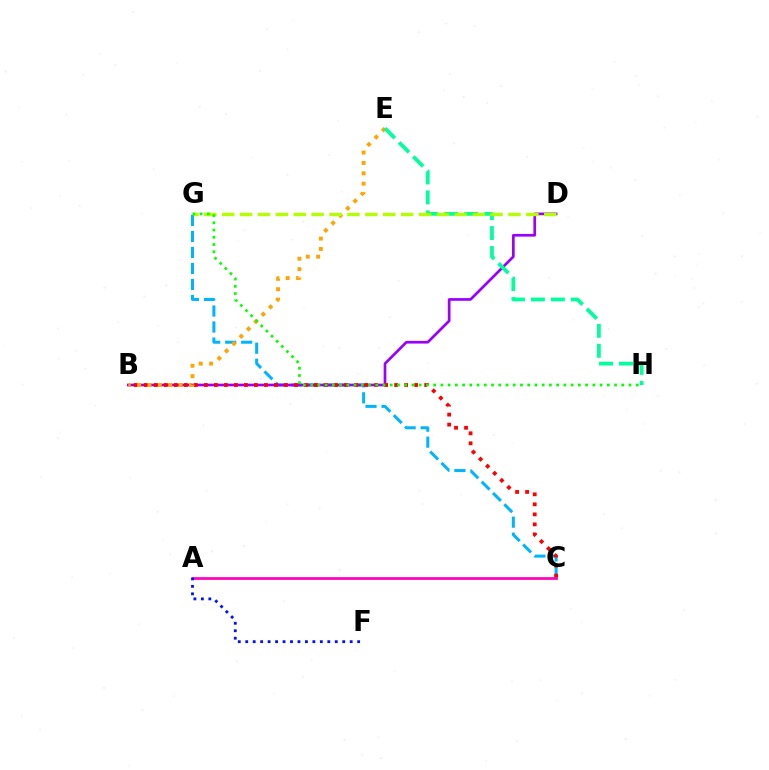{('C', 'G'): [{'color': '#00b5ff', 'line_style': 'dashed', 'thickness': 2.17}], ('B', 'D'): [{'color': '#9b00ff', 'line_style': 'solid', 'thickness': 1.94}], ('B', 'C'): [{'color': '#ff0000', 'line_style': 'dotted', 'thickness': 2.72}], ('B', 'E'): [{'color': '#ffa500', 'line_style': 'dotted', 'thickness': 2.82}], ('A', 'C'): [{'color': '#ff00bd', 'line_style': 'solid', 'thickness': 1.96}], ('E', 'H'): [{'color': '#00ff9d', 'line_style': 'dashed', 'thickness': 2.71}], ('D', 'G'): [{'color': '#b3ff00', 'line_style': 'dashed', 'thickness': 2.43}], ('G', 'H'): [{'color': '#08ff00', 'line_style': 'dotted', 'thickness': 1.97}], ('A', 'F'): [{'color': '#0010ff', 'line_style': 'dotted', 'thickness': 2.03}]}